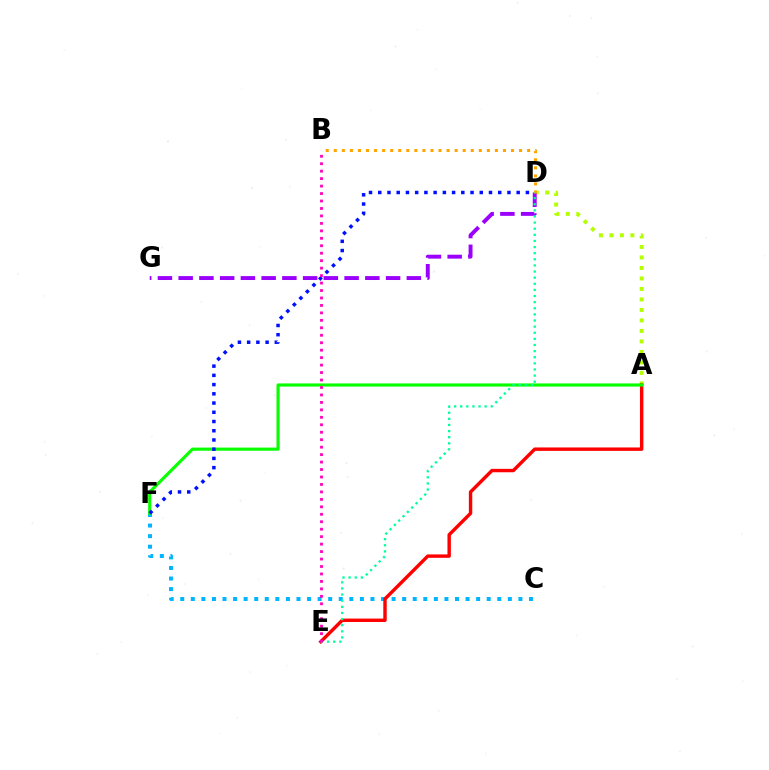{('A', 'D'): [{'color': '#b3ff00', 'line_style': 'dotted', 'thickness': 2.85}], ('C', 'F'): [{'color': '#00b5ff', 'line_style': 'dotted', 'thickness': 2.87}], ('A', 'E'): [{'color': '#ff0000', 'line_style': 'solid', 'thickness': 2.46}], ('D', 'G'): [{'color': '#9b00ff', 'line_style': 'dashed', 'thickness': 2.82}], ('A', 'F'): [{'color': '#08ff00', 'line_style': 'solid', 'thickness': 2.26}], ('B', 'D'): [{'color': '#ffa500', 'line_style': 'dotted', 'thickness': 2.19}], ('D', 'F'): [{'color': '#0010ff', 'line_style': 'dotted', 'thickness': 2.51}], ('D', 'E'): [{'color': '#00ff9d', 'line_style': 'dotted', 'thickness': 1.66}], ('B', 'E'): [{'color': '#ff00bd', 'line_style': 'dotted', 'thickness': 2.03}]}